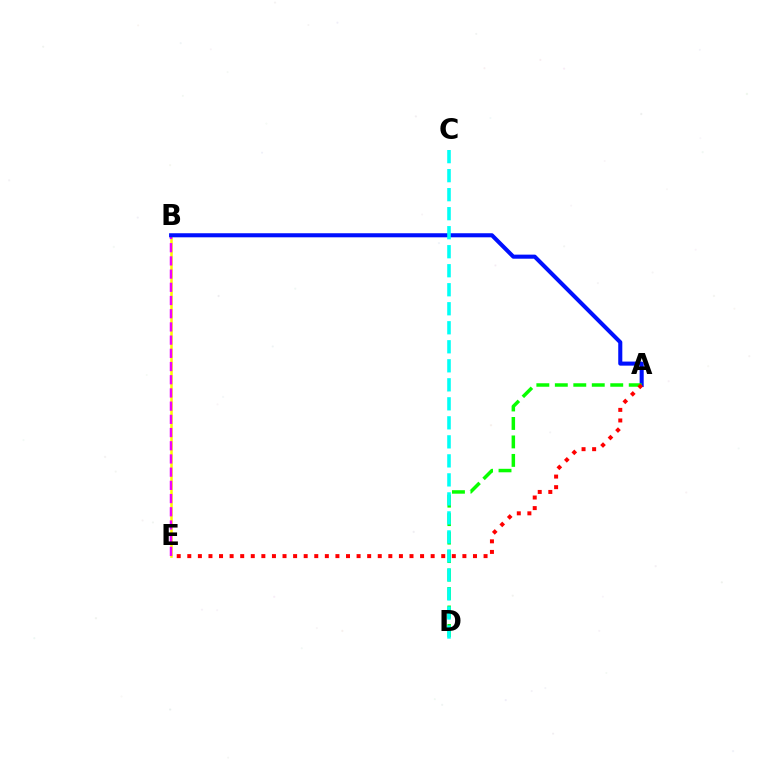{('B', 'E'): [{'color': '#fcf500', 'line_style': 'solid', 'thickness': 1.82}, {'color': '#ee00ff', 'line_style': 'dashed', 'thickness': 1.79}], ('A', 'B'): [{'color': '#0010ff', 'line_style': 'solid', 'thickness': 2.93}], ('A', 'D'): [{'color': '#08ff00', 'line_style': 'dashed', 'thickness': 2.51}], ('C', 'D'): [{'color': '#00fff6', 'line_style': 'dashed', 'thickness': 2.58}], ('A', 'E'): [{'color': '#ff0000', 'line_style': 'dotted', 'thickness': 2.87}]}